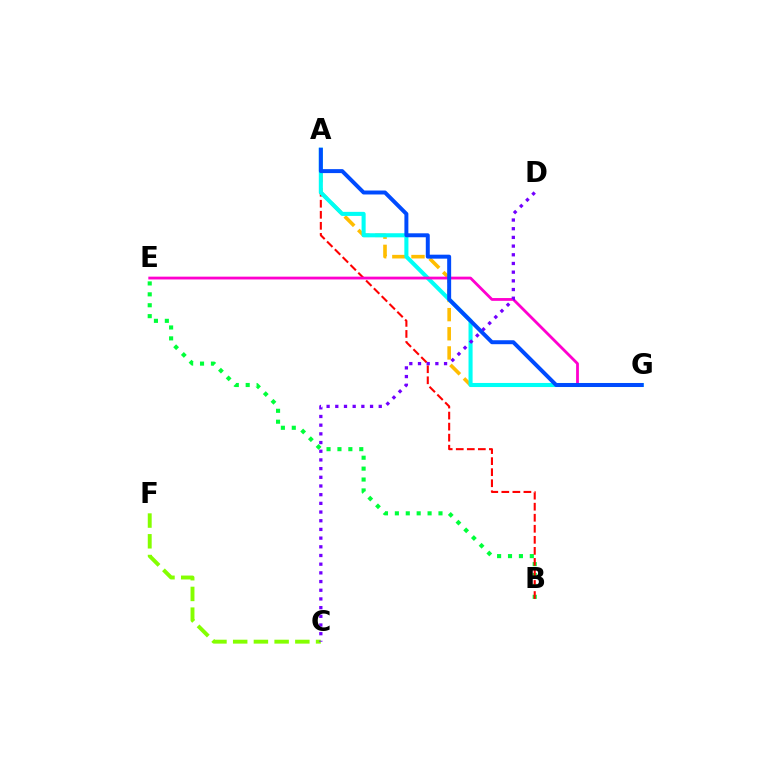{('B', 'E'): [{'color': '#00ff39', 'line_style': 'dotted', 'thickness': 2.96}], ('A', 'G'): [{'color': '#ffbd00', 'line_style': 'dashed', 'thickness': 2.6}, {'color': '#00fff6', 'line_style': 'solid', 'thickness': 2.93}, {'color': '#004bff', 'line_style': 'solid', 'thickness': 2.85}], ('A', 'B'): [{'color': '#ff0000', 'line_style': 'dashed', 'thickness': 1.5}], ('C', 'F'): [{'color': '#84ff00', 'line_style': 'dashed', 'thickness': 2.82}], ('E', 'G'): [{'color': '#ff00cf', 'line_style': 'solid', 'thickness': 2.02}], ('C', 'D'): [{'color': '#7200ff', 'line_style': 'dotted', 'thickness': 2.36}]}